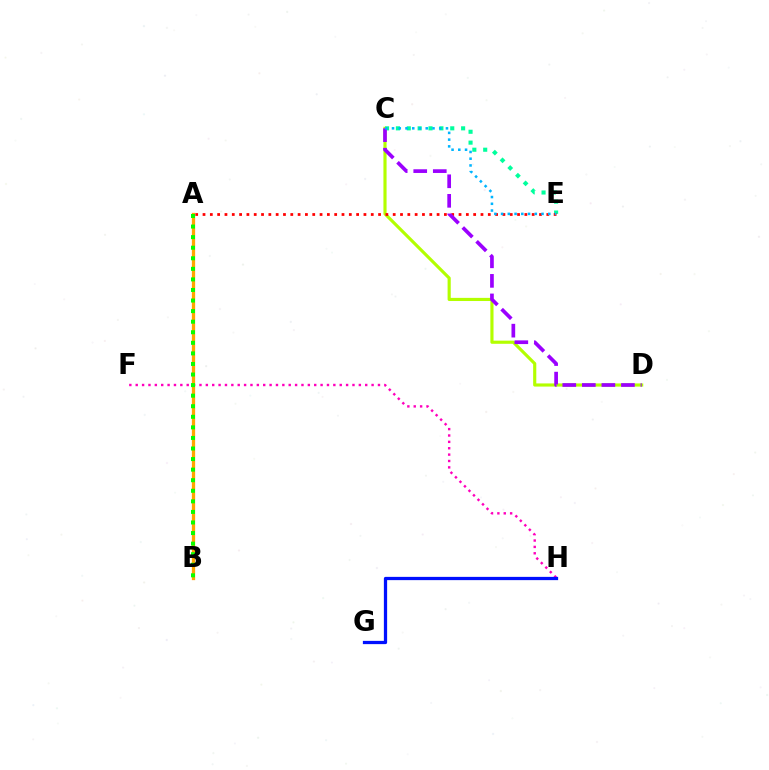{('F', 'H'): [{'color': '#ff00bd', 'line_style': 'dotted', 'thickness': 1.73}], ('A', 'B'): [{'color': '#ffa500', 'line_style': 'solid', 'thickness': 2.36}, {'color': '#08ff00', 'line_style': 'dotted', 'thickness': 2.87}], ('G', 'H'): [{'color': '#0010ff', 'line_style': 'solid', 'thickness': 2.35}], ('C', 'E'): [{'color': '#00ff9d', 'line_style': 'dotted', 'thickness': 2.95}, {'color': '#00b5ff', 'line_style': 'dotted', 'thickness': 1.83}], ('C', 'D'): [{'color': '#b3ff00', 'line_style': 'solid', 'thickness': 2.27}, {'color': '#9b00ff', 'line_style': 'dashed', 'thickness': 2.66}], ('A', 'E'): [{'color': '#ff0000', 'line_style': 'dotted', 'thickness': 1.99}]}